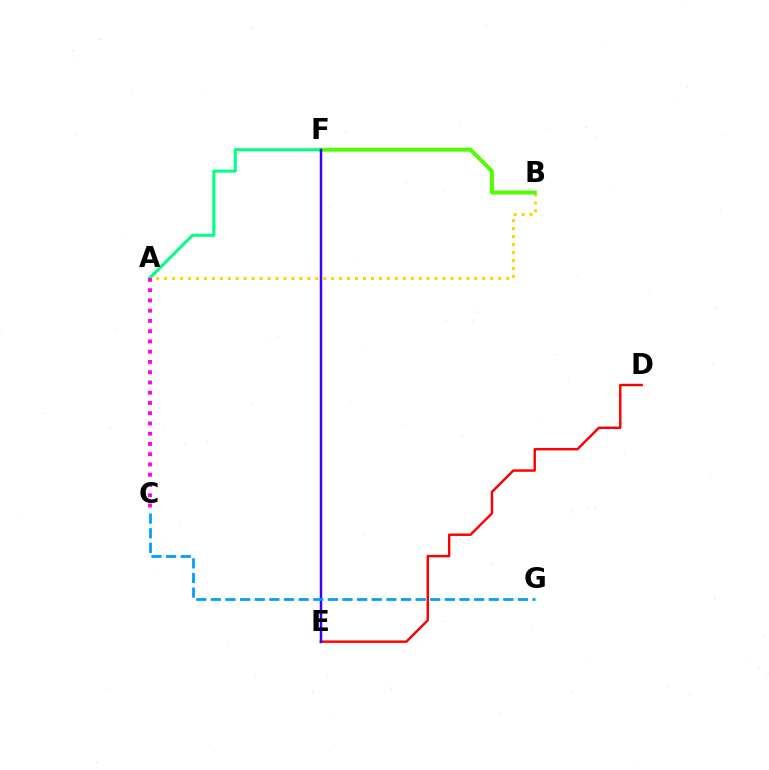{('D', 'E'): [{'color': '#ff0000', 'line_style': 'solid', 'thickness': 1.75}], ('A', 'F'): [{'color': '#00ff86', 'line_style': 'solid', 'thickness': 2.2}], ('A', 'B'): [{'color': '#ffd500', 'line_style': 'dotted', 'thickness': 2.16}], ('A', 'C'): [{'color': '#ff00ed', 'line_style': 'dotted', 'thickness': 2.79}], ('B', 'F'): [{'color': '#4fff00', 'line_style': 'solid', 'thickness': 2.84}], ('E', 'F'): [{'color': '#3700ff', 'line_style': 'solid', 'thickness': 1.79}], ('C', 'G'): [{'color': '#009eff', 'line_style': 'dashed', 'thickness': 1.99}]}